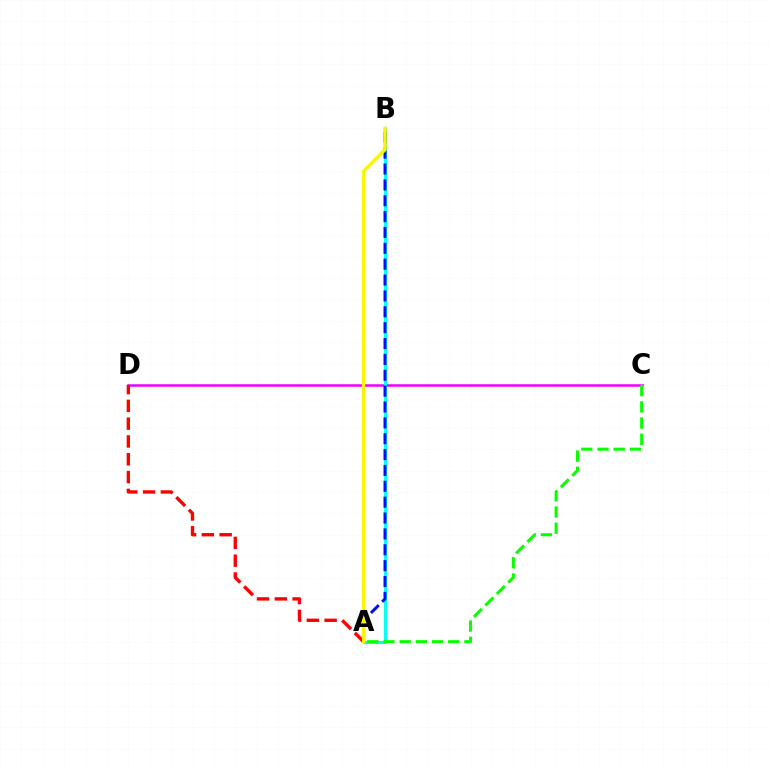{('C', 'D'): [{'color': '#ee00ff', 'line_style': 'solid', 'thickness': 1.82}], ('A', 'B'): [{'color': '#00fff6', 'line_style': 'solid', 'thickness': 2.11}, {'color': '#0010ff', 'line_style': 'dashed', 'thickness': 2.16}, {'color': '#fcf500', 'line_style': 'solid', 'thickness': 2.38}], ('A', 'D'): [{'color': '#ff0000', 'line_style': 'dashed', 'thickness': 2.42}], ('A', 'C'): [{'color': '#08ff00', 'line_style': 'dashed', 'thickness': 2.2}]}